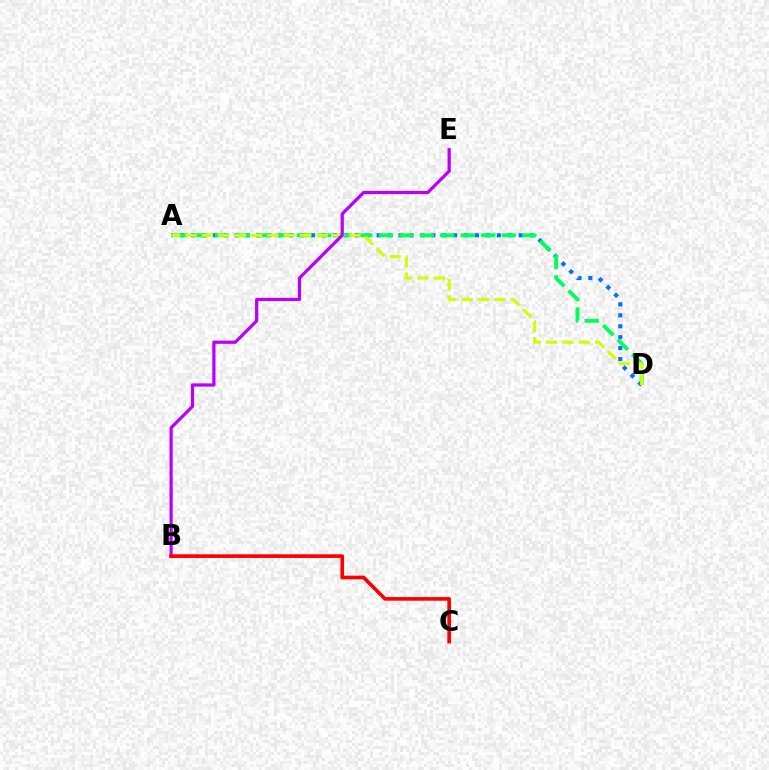{('A', 'D'): [{'color': '#0074ff', 'line_style': 'dotted', 'thickness': 2.97}, {'color': '#00ff5c', 'line_style': 'dashed', 'thickness': 2.78}, {'color': '#d1ff00', 'line_style': 'dashed', 'thickness': 2.23}], ('B', 'E'): [{'color': '#b900ff', 'line_style': 'solid', 'thickness': 2.32}], ('B', 'C'): [{'color': '#ff0000', 'line_style': 'solid', 'thickness': 2.63}]}